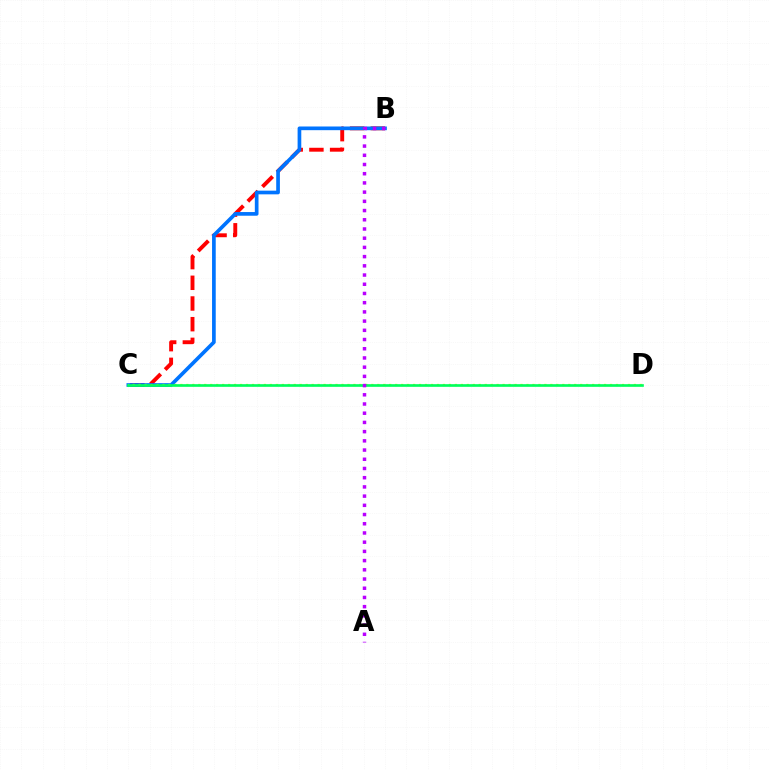{('B', 'C'): [{'color': '#ff0000', 'line_style': 'dashed', 'thickness': 2.81}, {'color': '#0074ff', 'line_style': 'solid', 'thickness': 2.65}], ('C', 'D'): [{'color': '#d1ff00', 'line_style': 'dotted', 'thickness': 1.62}, {'color': '#00ff5c', 'line_style': 'solid', 'thickness': 1.91}], ('A', 'B'): [{'color': '#b900ff', 'line_style': 'dotted', 'thickness': 2.5}]}